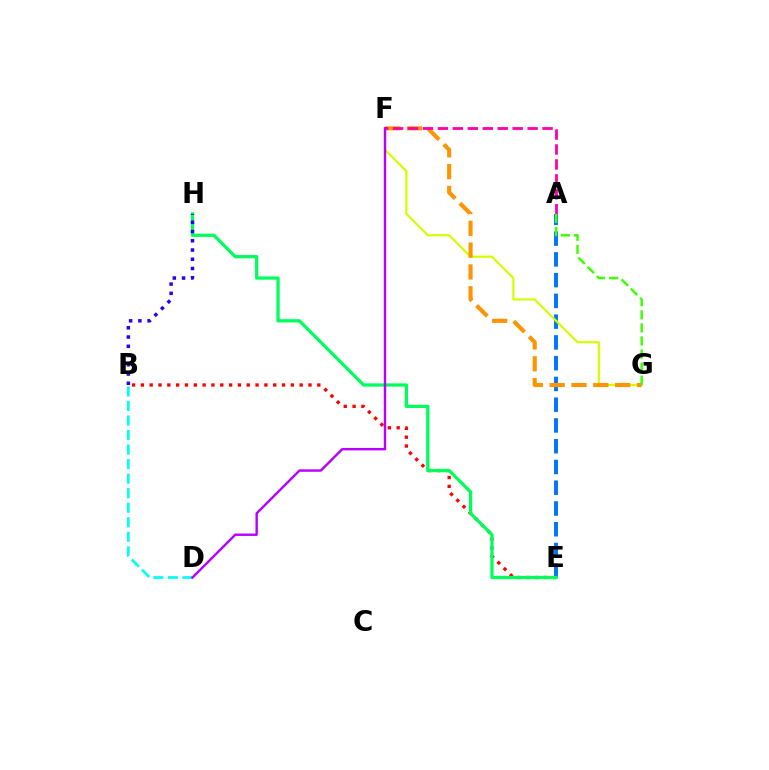{('A', 'E'): [{'color': '#0074ff', 'line_style': 'dashed', 'thickness': 2.82}], ('F', 'G'): [{'color': '#d1ff00', 'line_style': 'solid', 'thickness': 1.58}, {'color': '#ff9400', 'line_style': 'dashed', 'thickness': 2.97}], ('B', 'E'): [{'color': '#ff0000', 'line_style': 'dotted', 'thickness': 2.4}], ('E', 'H'): [{'color': '#00ff5c', 'line_style': 'solid', 'thickness': 2.35}], ('A', 'F'): [{'color': '#ff00ac', 'line_style': 'dashed', 'thickness': 2.03}], ('B', 'H'): [{'color': '#2500ff', 'line_style': 'dotted', 'thickness': 2.51}], ('B', 'D'): [{'color': '#00fff6', 'line_style': 'dashed', 'thickness': 1.98}], ('A', 'G'): [{'color': '#3dff00', 'line_style': 'dashed', 'thickness': 1.78}], ('D', 'F'): [{'color': '#b900ff', 'line_style': 'solid', 'thickness': 1.74}]}